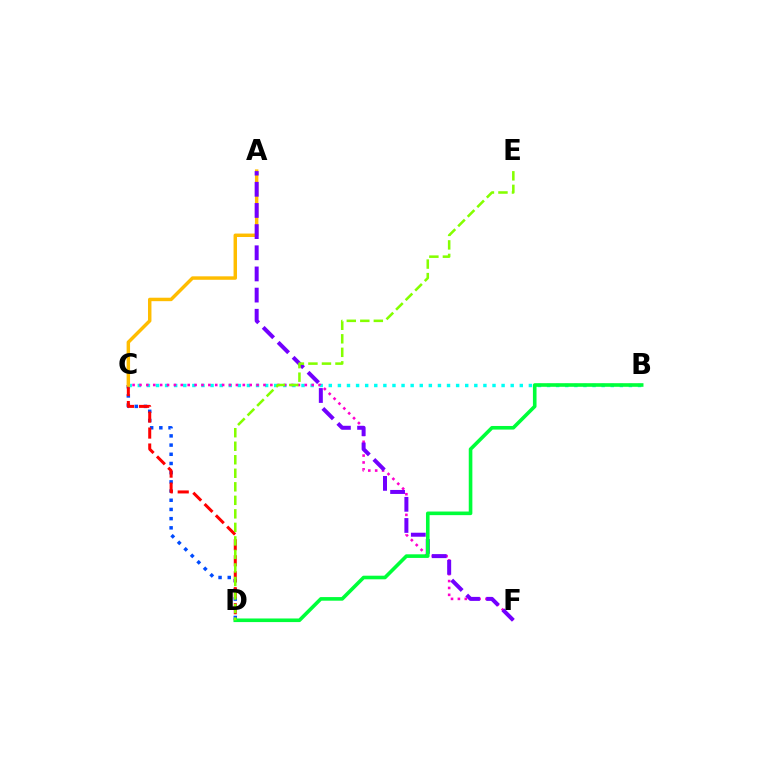{('C', 'D'): [{'color': '#004bff', 'line_style': 'dotted', 'thickness': 2.5}, {'color': '#ff0000', 'line_style': 'dashed', 'thickness': 2.17}], ('B', 'C'): [{'color': '#00fff6', 'line_style': 'dotted', 'thickness': 2.47}], ('C', 'F'): [{'color': '#ff00cf', 'line_style': 'dotted', 'thickness': 1.87}], ('A', 'C'): [{'color': '#ffbd00', 'line_style': 'solid', 'thickness': 2.48}], ('A', 'F'): [{'color': '#7200ff', 'line_style': 'dashed', 'thickness': 2.87}], ('B', 'D'): [{'color': '#00ff39', 'line_style': 'solid', 'thickness': 2.6}], ('D', 'E'): [{'color': '#84ff00', 'line_style': 'dashed', 'thickness': 1.84}]}